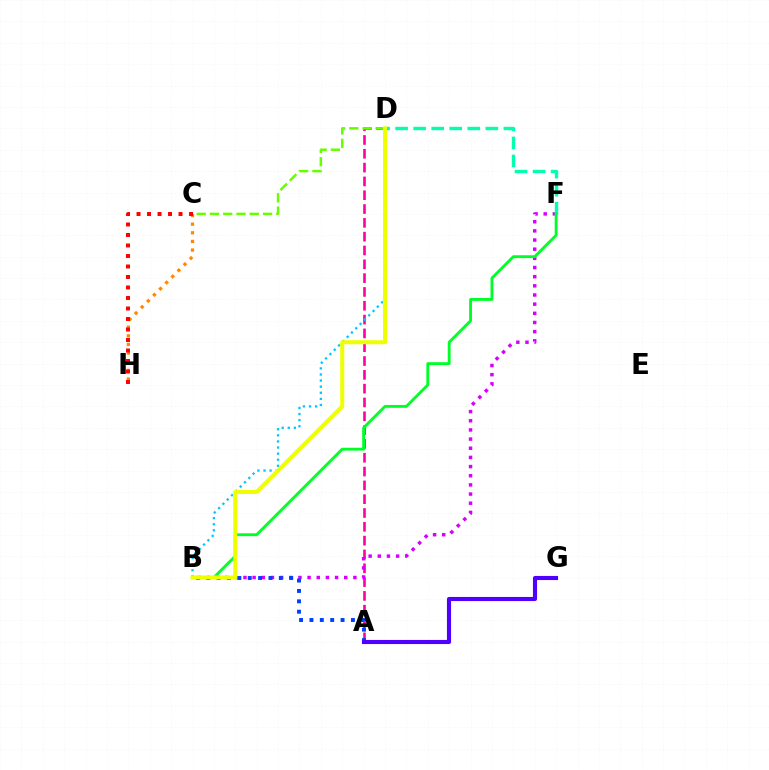{('A', 'D'): [{'color': '#ff00a0', 'line_style': 'dashed', 'thickness': 1.88}], ('B', 'F'): [{'color': '#d600ff', 'line_style': 'dotted', 'thickness': 2.49}, {'color': '#00ff27', 'line_style': 'solid', 'thickness': 2.06}], ('A', 'B'): [{'color': '#003fff', 'line_style': 'dotted', 'thickness': 2.82}], ('B', 'D'): [{'color': '#00c7ff', 'line_style': 'dotted', 'thickness': 1.66}, {'color': '#eeff00', 'line_style': 'solid', 'thickness': 2.9}], ('D', 'F'): [{'color': '#00ffaf', 'line_style': 'dashed', 'thickness': 2.45}], ('C', 'D'): [{'color': '#66ff00', 'line_style': 'dashed', 'thickness': 1.8}], ('C', 'H'): [{'color': '#ff8800', 'line_style': 'dotted', 'thickness': 2.35}, {'color': '#ff0000', 'line_style': 'dotted', 'thickness': 2.85}], ('A', 'G'): [{'color': '#4f00ff', 'line_style': 'solid', 'thickness': 2.96}]}